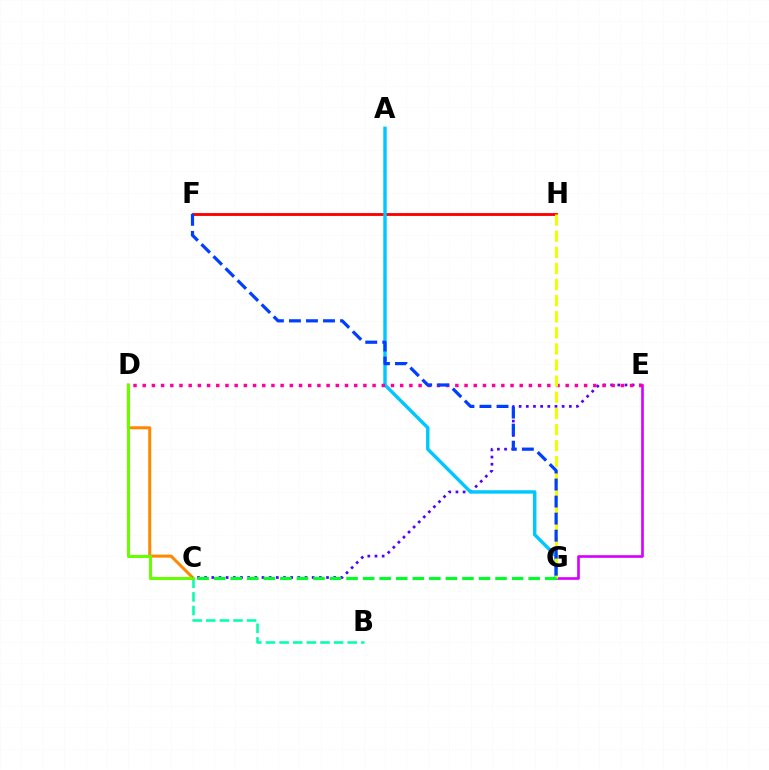{('B', 'C'): [{'color': '#00ffaf', 'line_style': 'dashed', 'thickness': 1.85}], ('C', 'D'): [{'color': '#ff8800', 'line_style': 'solid', 'thickness': 2.18}, {'color': '#66ff00', 'line_style': 'solid', 'thickness': 2.19}], ('F', 'H'): [{'color': '#ff0000', 'line_style': 'solid', 'thickness': 2.07}], ('E', 'G'): [{'color': '#d600ff', 'line_style': 'solid', 'thickness': 1.91}], ('C', 'E'): [{'color': '#4f00ff', 'line_style': 'dotted', 'thickness': 1.95}], ('A', 'G'): [{'color': '#00c7ff', 'line_style': 'solid', 'thickness': 2.47}], ('D', 'E'): [{'color': '#ff00a0', 'line_style': 'dotted', 'thickness': 2.5}], ('G', 'H'): [{'color': '#eeff00', 'line_style': 'dashed', 'thickness': 2.19}], ('C', 'G'): [{'color': '#00ff27', 'line_style': 'dashed', 'thickness': 2.25}], ('F', 'G'): [{'color': '#003fff', 'line_style': 'dashed', 'thickness': 2.31}]}